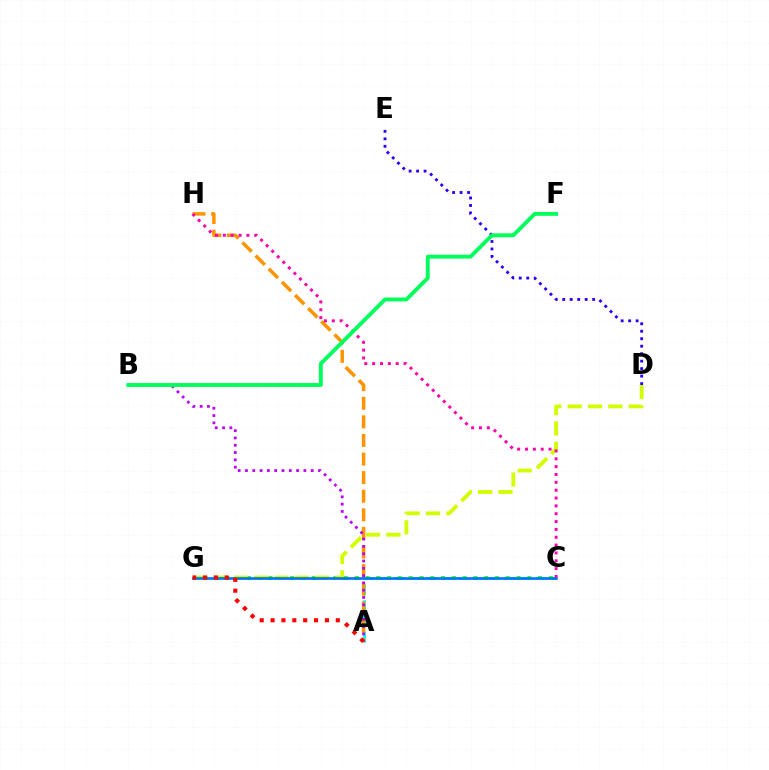{('C', 'G'): [{'color': '#3dff00', 'line_style': 'dotted', 'thickness': 2.93}, {'color': '#0074ff', 'line_style': 'solid', 'thickness': 1.91}], ('A', 'C'): [{'color': '#00fff6', 'line_style': 'dashed', 'thickness': 2.13}], ('D', 'E'): [{'color': '#2500ff', 'line_style': 'dotted', 'thickness': 2.03}], ('A', 'H'): [{'color': '#ff9400', 'line_style': 'dashed', 'thickness': 2.53}], ('A', 'B'): [{'color': '#b900ff', 'line_style': 'dotted', 'thickness': 1.98}], ('D', 'G'): [{'color': '#d1ff00', 'line_style': 'dashed', 'thickness': 2.76}], ('C', 'H'): [{'color': '#ff00ac', 'line_style': 'dotted', 'thickness': 2.13}], ('B', 'F'): [{'color': '#00ff5c', 'line_style': 'solid', 'thickness': 2.8}], ('A', 'G'): [{'color': '#ff0000', 'line_style': 'dotted', 'thickness': 2.95}]}